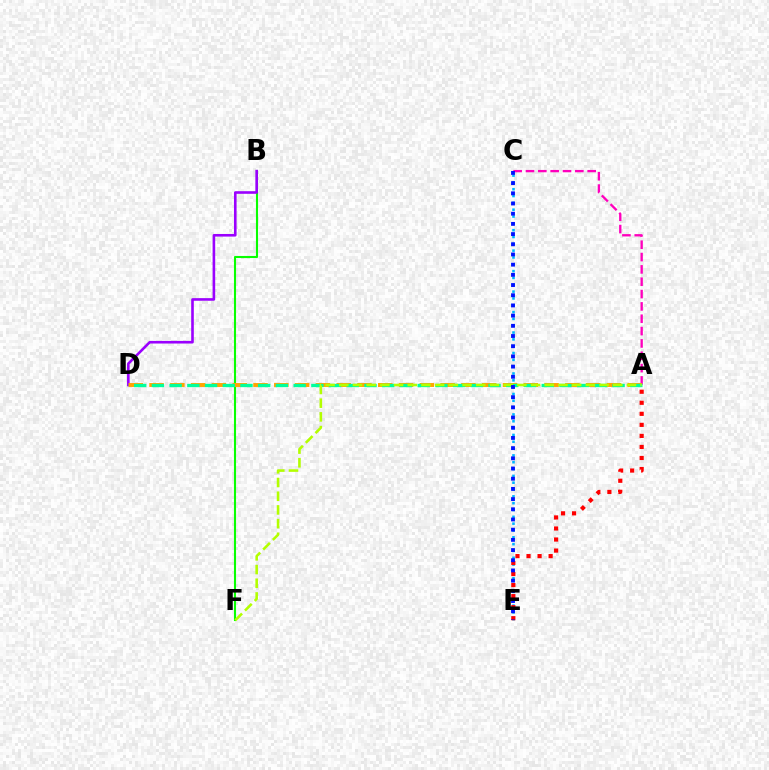{('B', 'F'): [{'color': '#08ff00', 'line_style': 'solid', 'thickness': 1.51}], ('B', 'D'): [{'color': '#9b00ff', 'line_style': 'solid', 'thickness': 1.88}], ('C', 'E'): [{'color': '#00b5ff', 'line_style': 'dotted', 'thickness': 1.85}, {'color': '#0010ff', 'line_style': 'dotted', 'thickness': 2.77}], ('A', 'C'): [{'color': '#ff00bd', 'line_style': 'dashed', 'thickness': 1.68}], ('A', 'D'): [{'color': '#ffa500', 'line_style': 'dashed', 'thickness': 2.82}, {'color': '#00ff9d', 'line_style': 'dashed', 'thickness': 2.41}], ('A', 'E'): [{'color': '#ff0000', 'line_style': 'dotted', 'thickness': 3.0}], ('A', 'F'): [{'color': '#b3ff00', 'line_style': 'dashed', 'thickness': 1.86}]}